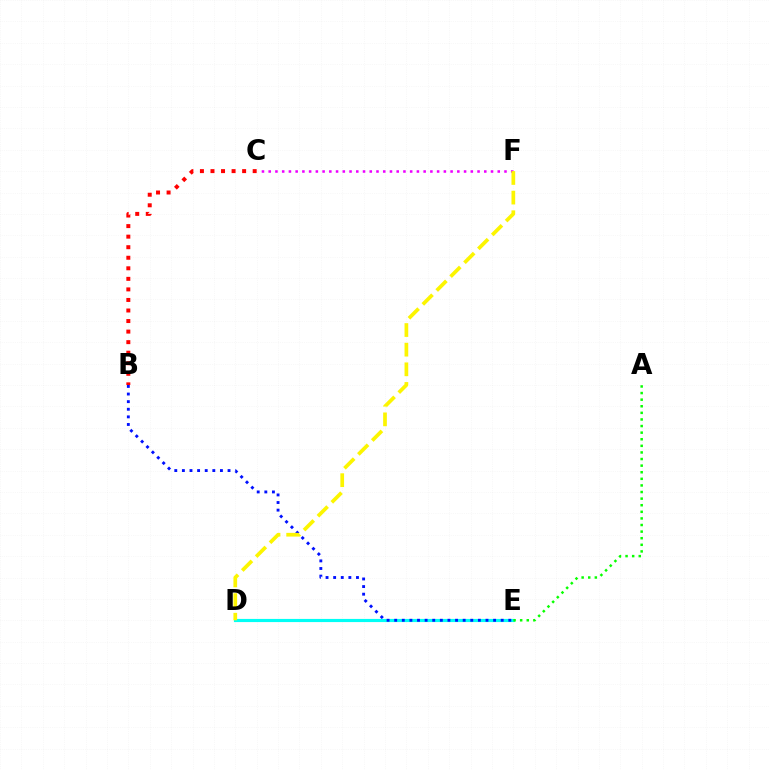{('D', 'E'): [{'color': '#00fff6', 'line_style': 'solid', 'thickness': 2.27}], ('C', 'F'): [{'color': '#ee00ff', 'line_style': 'dotted', 'thickness': 1.83}], ('B', 'E'): [{'color': '#0010ff', 'line_style': 'dotted', 'thickness': 2.07}], ('A', 'E'): [{'color': '#08ff00', 'line_style': 'dotted', 'thickness': 1.79}], ('B', 'C'): [{'color': '#ff0000', 'line_style': 'dotted', 'thickness': 2.87}], ('D', 'F'): [{'color': '#fcf500', 'line_style': 'dashed', 'thickness': 2.67}]}